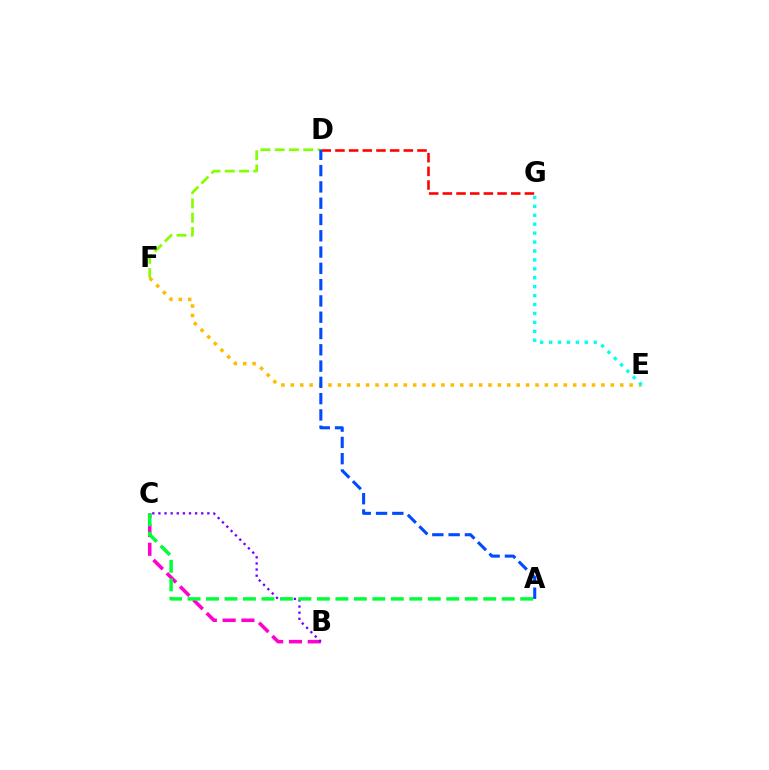{('B', 'C'): [{'color': '#ff00cf', 'line_style': 'dashed', 'thickness': 2.55}, {'color': '#7200ff', 'line_style': 'dotted', 'thickness': 1.66}], ('D', 'F'): [{'color': '#84ff00', 'line_style': 'dashed', 'thickness': 1.94}], ('D', 'G'): [{'color': '#ff0000', 'line_style': 'dashed', 'thickness': 1.86}], ('E', 'F'): [{'color': '#ffbd00', 'line_style': 'dotted', 'thickness': 2.56}], ('E', 'G'): [{'color': '#00fff6', 'line_style': 'dotted', 'thickness': 2.43}], ('A', 'C'): [{'color': '#00ff39', 'line_style': 'dashed', 'thickness': 2.51}], ('A', 'D'): [{'color': '#004bff', 'line_style': 'dashed', 'thickness': 2.21}]}